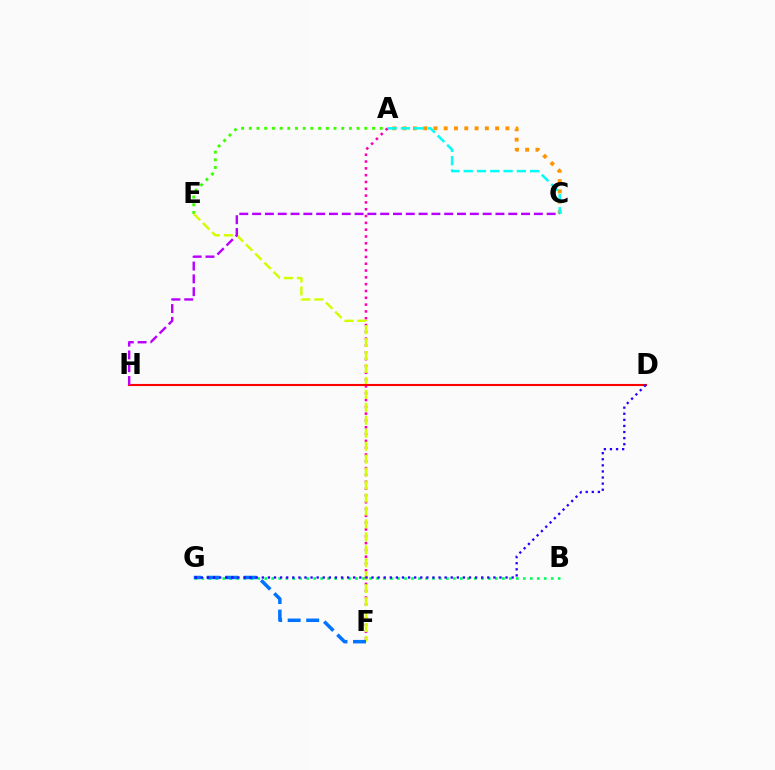{('A', 'C'): [{'color': '#ff9400', 'line_style': 'dotted', 'thickness': 2.79}, {'color': '#00fff6', 'line_style': 'dashed', 'thickness': 1.8}], ('A', 'E'): [{'color': '#3dff00', 'line_style': 'dotted', 'thickness': 2.09}], ('B', 'G'): [{'color': '#00ff5c', 'line_style': 'dotted', 'thickness': 1.9}], ('A', 'F'): [{'color': '#ff00ac', 'line_style': 'dotted', 'thickness': 1.85}], ('E', 'F'): [{'color': '#d1ff00', 'line_style': 'dashed', 'thickness': 1.76}], ('D', 'H'): [{'color': '#ff0000', 'line_style': 'solid', 'thickness': 1.52}], ('F', 'G'): [{'color': '#0074ff', 'line_style': 'dashed', 'thickness': 2.52}], ('C', 'H'): [{'color': '#b900ff', 'line_style': 'dashed', 'thickness': 1.74}], ('D', 'G'): [{'color': '#2500ff', 'line_style': 'dotted', 'thickness': 1.66}]}